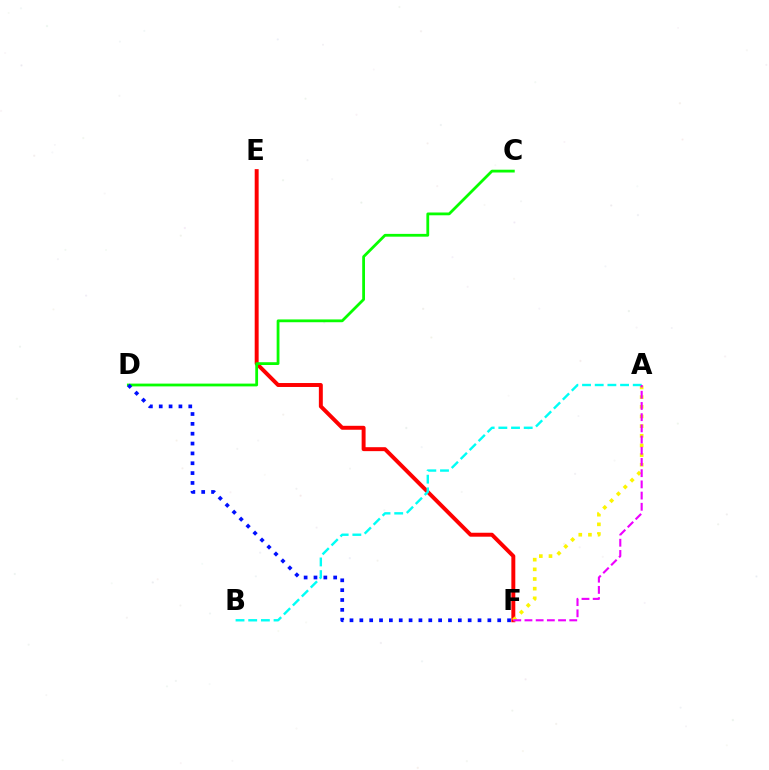{('E', 'F'): [{'color': '#ff0000', 'line_style': 'solid', 'thickness': 2.84}], ('C', 'D'): [{'color': '#08ff00', 'line_style': 'solid', 'thickness': 2.01}], ('A', 'F'): [{'color': '#fcf500', 'line_style': 'dotted', 'thickness': 2.63}, {'color': '#ee00ff', 'line_style': 'dashed', 'thickness': 1.52}], ('A', 'B'): [{'color': '#00fff6', 'line_style': 'dashed', 'thickness': 1.72}], ('D', 'F'): [{'color': '#0010ff', 'line_style': 'dotted', 'thickness': 2.68}]}